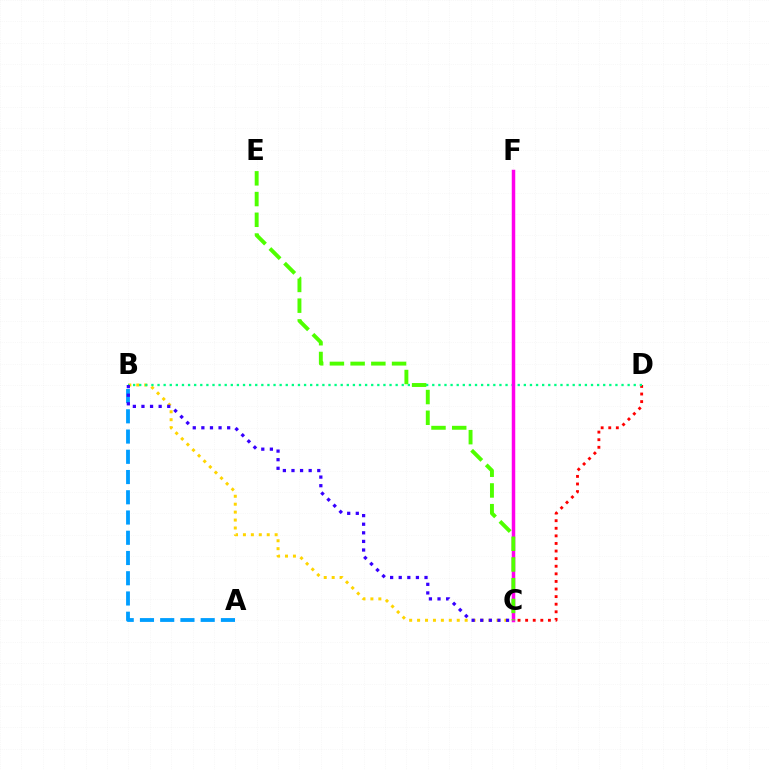{('C', 'D'): [{'color': '#ff0000', 'line_style': 'dotted', 'thickness': 2.06}], ('B', 'C'): [{'color': '#ffd500', 'line_style': 'dotted', 'thickness': 2.16}, {'color': '#3700ff', 'line_style': 'dotted', 'thickness': 2.34}], ('A', 'B'): [{'color': '#009eff', 'line_style': 'dashed', 'thickness': 2.75}], ('B', 'D'): [{'color': '#00ff86', 'line_style': 'dotted', 'thickness': 1.66}], ('C', 'F'): [{'color': '#ff00ed', 'line_style': 'solid', 'thickness': 2.51}], ('C', 'E'): [{'color': '#4fff00', 'line_style': 'dashed', 'thickness': 2.81}]}